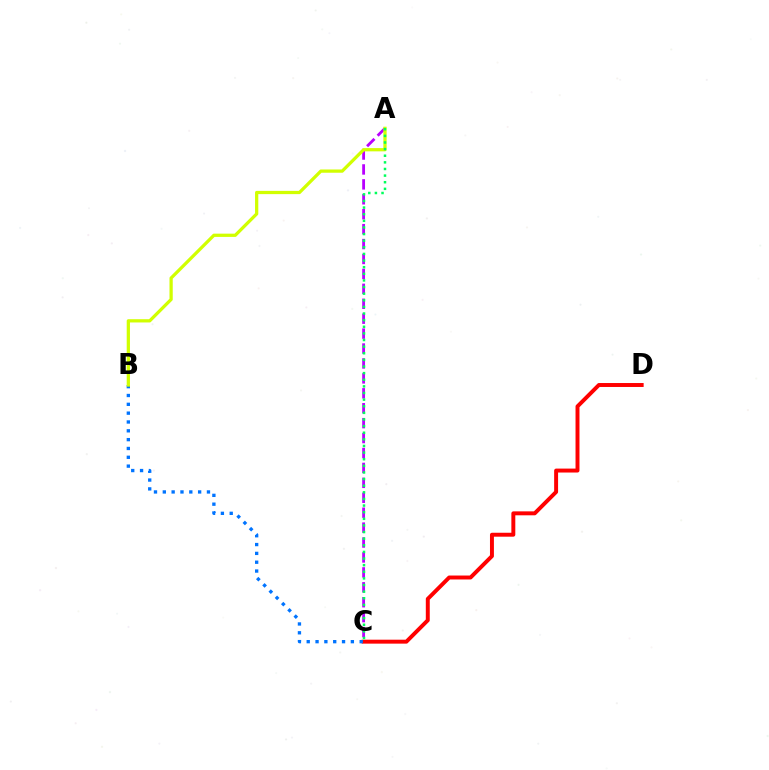{('A', 'C'): [{'color': '#b900ff', 'line_style': 'dashed', 'thickness': 2.03}, {'color': '#00ff5c', 'line_style': 'dotted', 'thickness': 1.8}], ('C', 'D'): [{'color': '#ff0000', 'line_style': 'solid', 'thickness': 2.84}], ('B', 'C'): [{'color': '#0074ff', 'line_style': 'dotted', 'thickness': 2.4}], ('A', 'B'): [{'color': '#d1ff00', 'line_style': 'solid', 'thickness': 2.34}]}